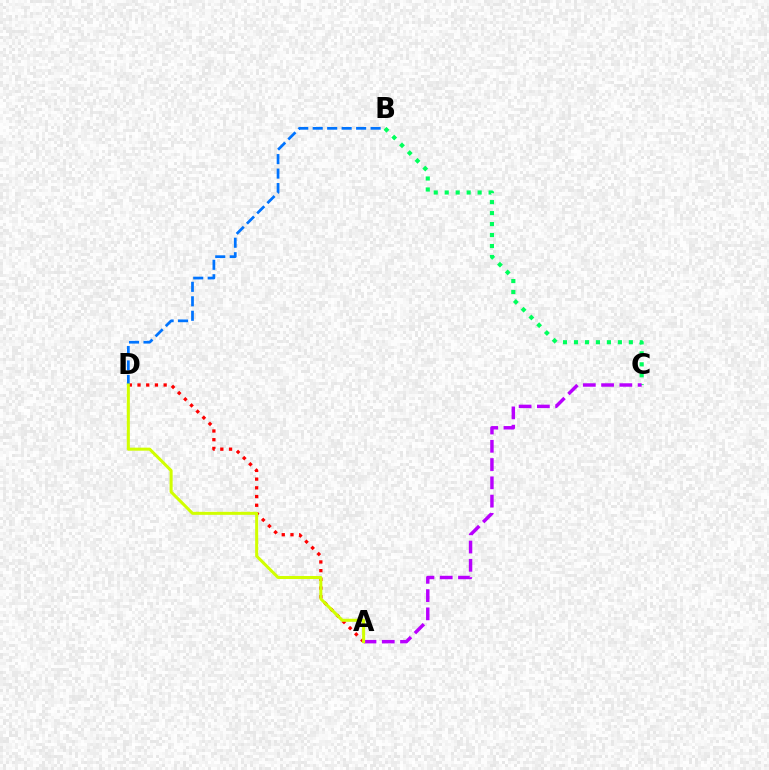{('A', 'D'): [{'color': '#ff0000', 'line_style': 'dotted', 'thickness': 2.37}, {'color': '#d1ff00', 'line_style': 'solid', 'thickness': 2.18}], ('B', 'C'): [{'color': '#00ff5c', 'line_style': 'dotted', 'thickness': 2.98}], ('B', 'D'): [{'color': '#0074ff', 'line_style': 'dashed', 'thickness': 1.97}], ('A', 'C'): [{'color': '#b900ff', 'line_style': 'dashed', 'thickness': 2.48}]}